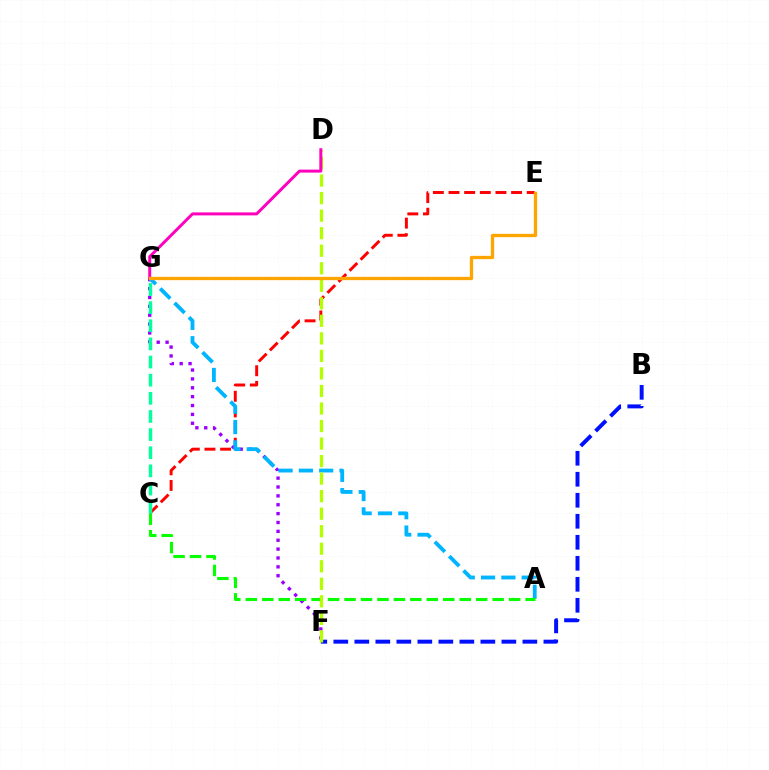{('C', 'E'): [{'color': '#ff0000', 'line_style': 'dashed', 'thickness': 2.13}], ('F', 'G'): [{'color': '#9b00ff', 'line_style': 'dotted', 'thickness': 2.41}], ('B', 'F'): [{'color': '#0010ff', 'line_style': 'dashed', 'thickness': 2.85}], ('A', 'G'): [{'color': '#00b5ff', 'line_style': 'dashed', 'thickness': 2.76}], ('A', 'C'): [{'color': '#08ff00', 'line_style': 'dashed', 'thickness': 2.24}], ('C', 'G'): [{'color': '#00ff9d', 'line_style': 'dashed', 'thickness': 2.46}], ('D', 'F'): [{'color': '#b3ff00', 'line_style': 'dashed', 'thickness': 2.38}], ('D', 'G'): [{'color': '#ff00bd', 'line_style': 'solid', 'thickness': 2.15}], ('E', 'G'): [{'color': '#ffa500', 'line_style': 'solid', 'thickness': 2.37}]}